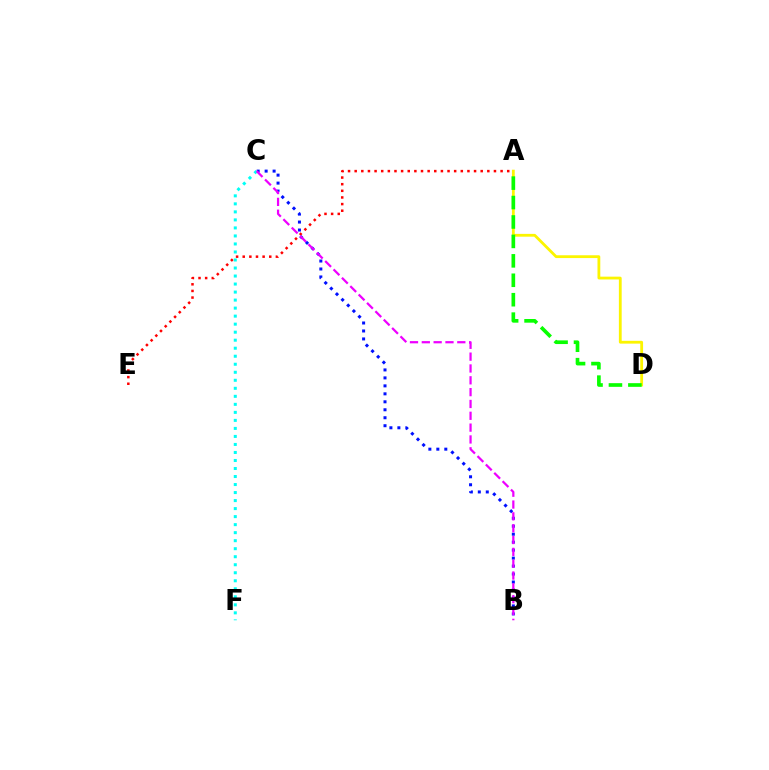{('A', 'E'): [{'color': '#ff0000', 'line_style': 'dotted', 'thickness': 1.8}], ('A', 'D'): [{'color': '#fcf500', 'line_style': 'solid', 'thickness': 2.02}, {'color': '#08ff00', 'line_style': 'dashed', 'thickness': 2.64}], ('B', 'C'): [{'color': '#0010ff', 'line_style': 'dotted', 'thickness': 2.17}, {'color': '#ee00ff', 'line_style': 'dashed', 'thickness': 1.61}], ('C', 'F'): [{'color': '#00fff6', 'line_style': 'dotted', 'thickness': 2.18}]}